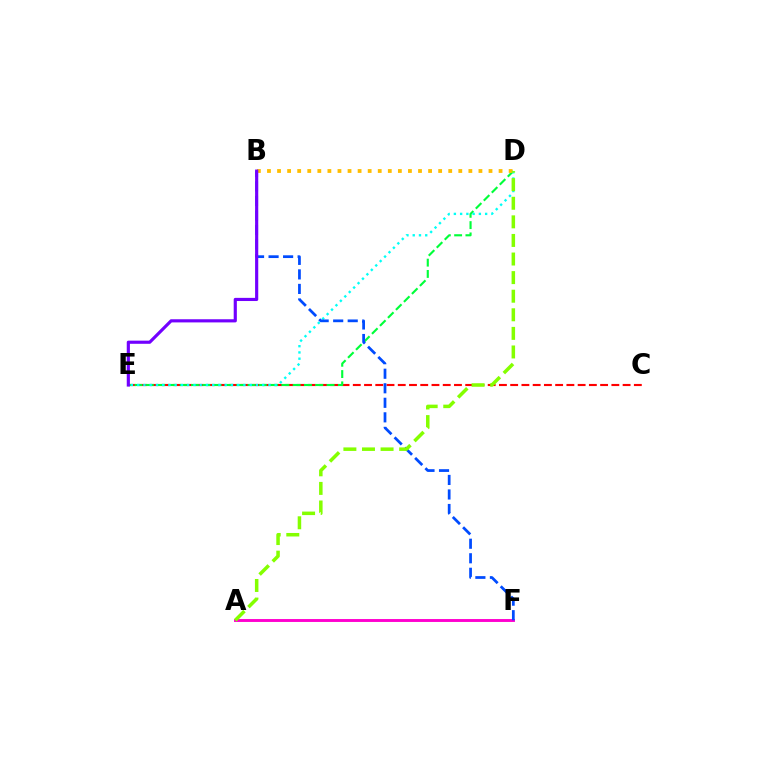{('C', 'E'): [{'color': '#ff0000', 'line_style': 'dashed', 'thickness': 1.53}], ('A', 'F'): [{'color': '#ff00cf', 'line_style': 'solid', 'thickness': 2.1}], ('D', 'E'): [{'color': '#00ff39', 'line_style': 'dashed', 'thickness': 1.53}, {'color': '#00fff6', 'line_style': 'dotted', 'thickness': 1.7}], ('B', 'D'): [{'color': '#ffbd00', 'line_style': 'dotted', 'thickness': 2.74}], ('B', 'F'): [{'color': '#004bff', 'line_style': 'dashed', 'thickness': 1.97}], ('A', 'D'): [{'color': '#84ff00', 'line_style': 'dashed', 'thickness': 2.53}], ('B', 'E'): [{'color': '#7200ff', 'line_style': 'solid', 'thickness': 2.27}]}